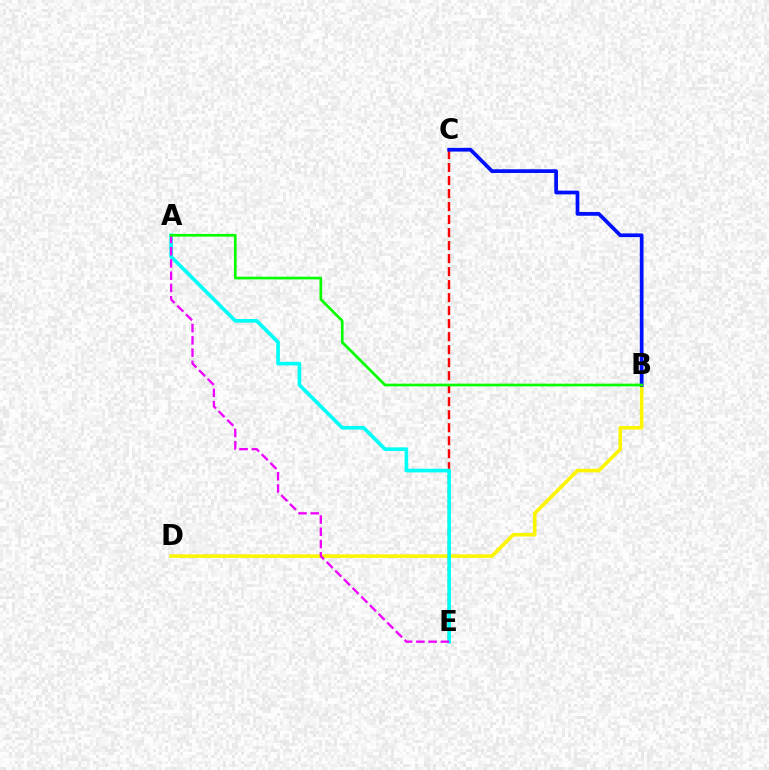{('B', 'D'): [{'color': '#fcf500', 'line_style': 'solid', 'thickness': 2.57}], ('C', 'E'): [{'color': '#ff0000', 'line_style': 'dashed', 'thickness': 1.77}], ('B', 'C'): [{'color': '#0010ff', 'line_style': 'solid', 'thickness': 2.68}], ('A', 'E'): [{'color': '#00fff6', 'line_style': 'solid', 'thickness': 2.63}, {'color': '#ee00ff', 'line_style': 'dashed', 'thickness': 1.66}], ('A', 'B'): [{'color': '#08ff00', 'line_style': 'solid', 'thickness': 1.95}]}